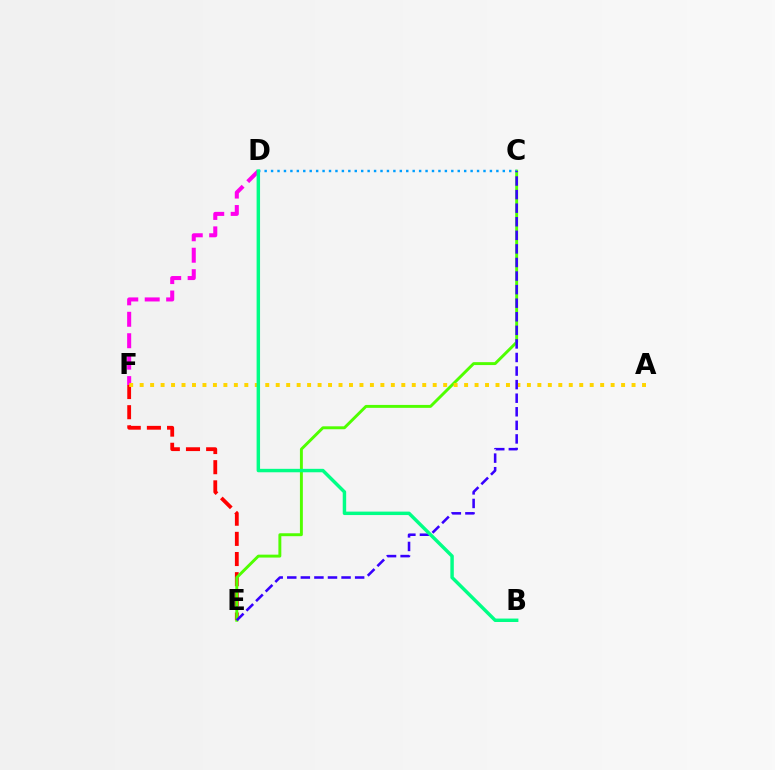{('D', 'F'): [{'color': '#ff00ed', 'line_style': 'dashed', 'thickness': 2.91}], ('E', 'F'): [{'color': '#ff0000', 'line_style': 'dashed', 'thickness': 2.74}], ('C', 'E'): [{'color': '#4fff00', 'line_style': 'solid', 'thickness': 2.1}, {'color': '#3700ff', 'line_style': 'dashed', 'thickness': 1.84}], ('C', 'D'): [{'color': '#009eff', 'line_style': 'dotted', 'thickness': 1.75}], ('A', 'F'): [{'color': '#ffd500', 'line_style': 'dotted', 'thickness': 2.84}], ('B', 'D'): [{'color': '#00ff86', 'line_style': 'solid', 'thickness': 2.48}]}